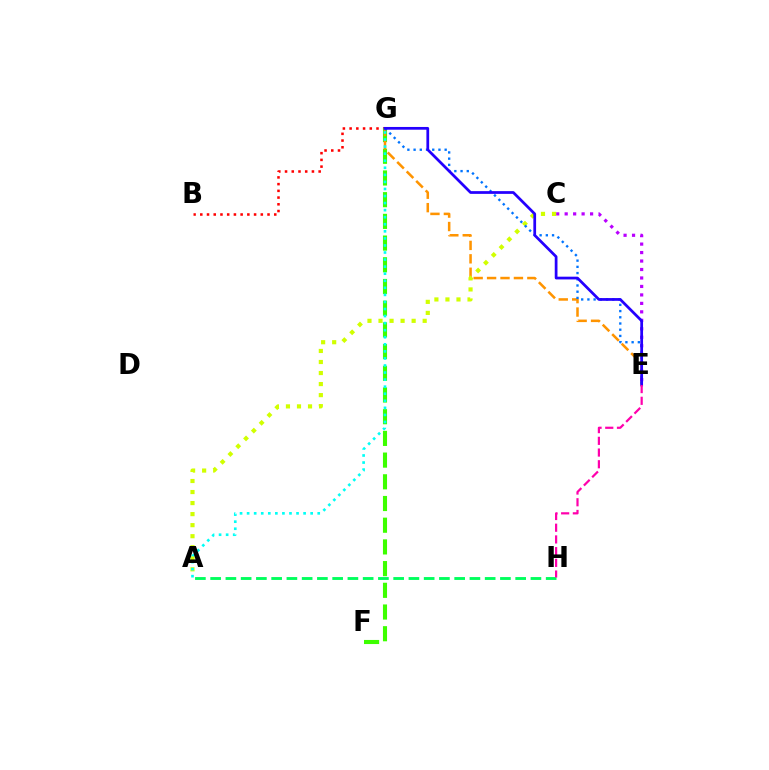{('B', 'G'): [{'color': '#ff0000', 'line_style': 'dotted', 'thickness': 1.83}], ('F', 'G'): [{'color': '#3dff00', 'line_style': 'dashed', 'thickness': 2.95}], ('E', 'G'): [{'color': '#ff9400', 'line_style': 'dashed', 'thickness': 1.82}, {'color': '#0074ff', 'line_style': 'dotted', 'thickness': 1.69}, {'color': '#2500ff', 'line_style': 'solid', 'thickness': 1.97}], ('C', 'E'): [{'color': '#b900ff', 'line_style': 'dotted', 'thickness': 2.3}], ('A', 'C'): [{'color': '#d1ff00', 'line_style': 'dotted', 'thickness': 3.0}], ('A', 'H'): [{'color': '#00ff5c', 'line_style': 'dashed', 'thickness': 2.07}], ('A', 'G'): [{'color': '#00fff6', 'line_style': 'dotted', 'thickness': 1.92}], ('E', 'H'): [{'color': '#ff00ac', 'line_style': 'dashed', 'thickness': 1.59}]}